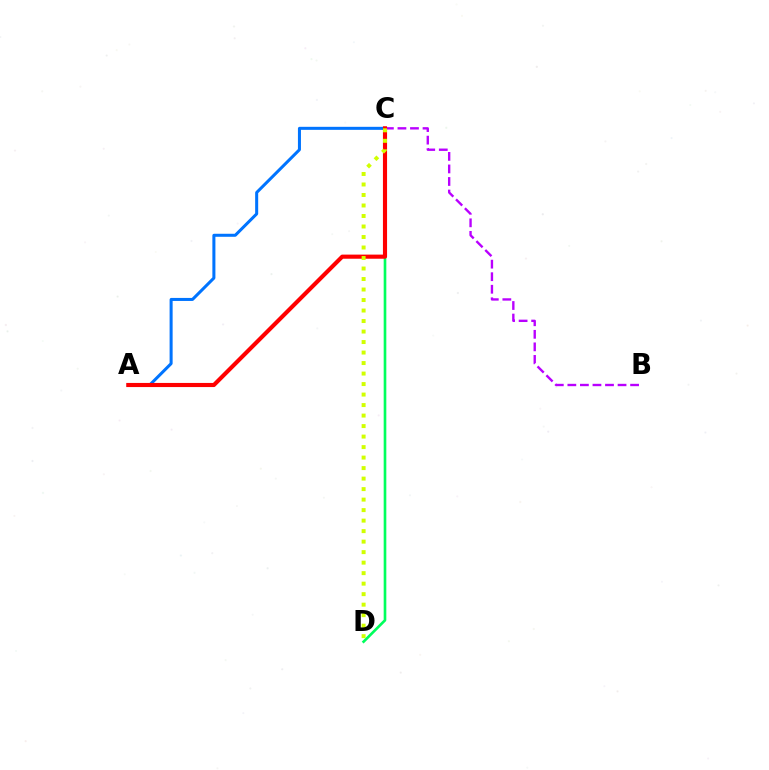{('C', 'D'): [{'color': '#00ff5c', 'line_style': 'solid', 'thickness': 1.9}, {'color': '#d1ff00', 'line_style': 'dotted', 'thickness': 2.85}], ('B', 'C'): [{'color': '#b900ff', 'line_style': 'dashed', 'thickness': 1.7}], ('A', 'C'): [{'color': '#0074ff', 'line_style': 'solid', 'thickness': 2.18}, {'color': '#ff0000', 'line_style': 'solid', 'thickness': 2.97}]}